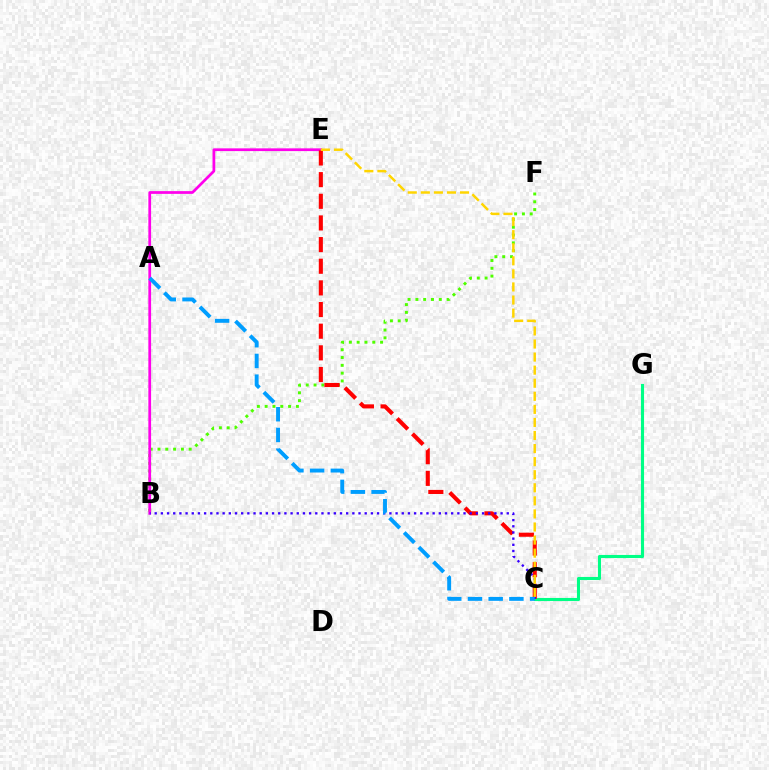{('C', 'G'): [{'color': '#00ff86', 'line_style': 'solid', 'thickness': 2.24}], ('B', 'F'): [{'color': '#4fff00', 'line_style': 'dotted', 'thickness': 2.12}], ('B', 'E'): [{'color': '#ff00ed', 'line_style': 'solid', 'thickness': 1.97}], ('C', 'E'): [{'color': '#ff0000', 'line_style': 'dashed', 'thickness': 2.94}, {'color': '#ffd500', 'line_style': 'dashed', 'thickness': 1.78}], ('B', 'C'): [{'color': '#3700ff', 'line_style': 'dotted', 'thickness': 1.68}], ('A', 'C'): [{'color': '#009eff', 'line_style': 'dashed', 'thickness': 2.81}]}